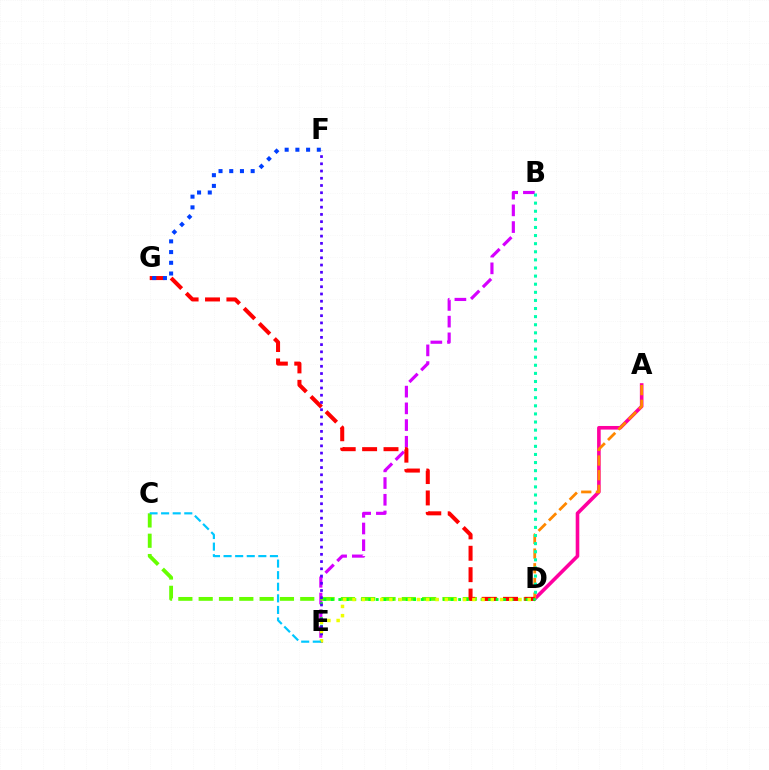{('B', 'E'): [{'color': '#d600ff', 'line_style': 'dashed', 'thickness': 2.27}], ('A', 'D'): [{'color': '#ff00a0', 'line_style': 'solid', 'thickness': 2.59}, {'color': '#ff8800', 'line_style': 'dashed', 'thickness': 1.99}], ('C', 'D'): [{'color': '#66ff00', 'line_style': 'dashed', 'thickness': 2.76}], ('D', 'G'): [{'color': '#ff0000', 'line_style': 'dashed', 'thickness': 2.91}], ('D', 'E'): [{'color': '#00ff27', 'line_style': 'dotted', 'thickness': 2.03}, {'color': '#eeff00', 'line_style': 'dotted', 'thickness': 2.51}], ('E', 'F'): [{'color': '#4f00ff', 'line_style': 'dotted', 'thickness': 1.97}], ('C', 'E'): [{'color': '#00c7ff', 'line_style': 'dashed', 'thickness': 1.57}], ('B', 'D'): [{'color': '#00ffaf', 'line_style': 'dotted', 'thickness': 2.2}], ('F', 'G'): [{'color': '#003fff', 'line_style': 'dotted', 'thickness': 2.91}]}